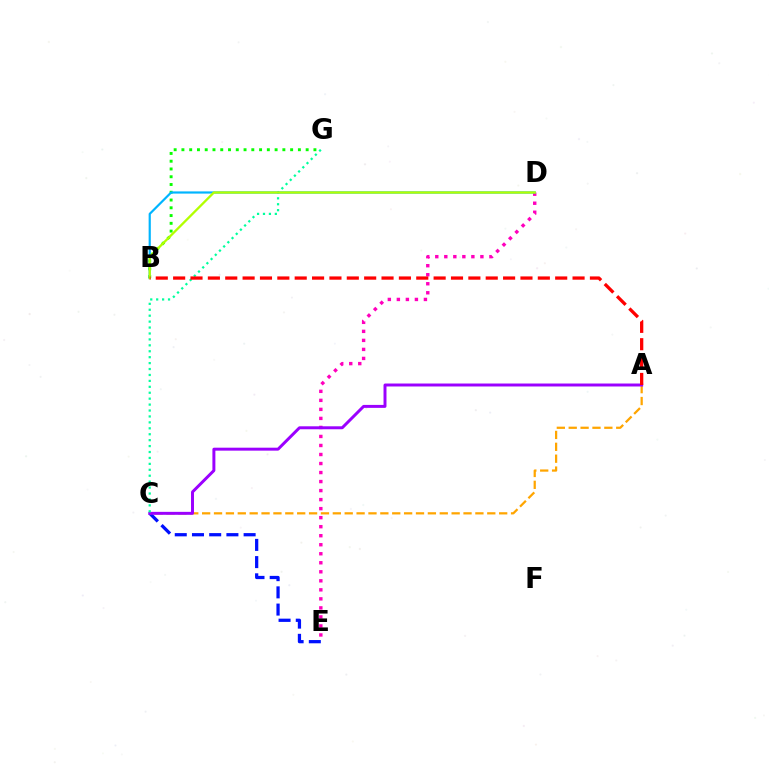{('C', 'E'): [{'color': '#0010ff', 'line_style': 'dashed', 'thickness': 2.34}], ('B', 'G'): [{'color': '#08ff00', 'line_style': 'dotted', 'thickness': 2.11}], ('A', 'C'): [{'color': '#ffa500', 'line_style': 'dashed', 'thickness': 1.61}, {'color': '#9b00ff', 'line_style': 'solid', 'thickness': 2.13}], ('D', 'E'): [{'color': '#ff00bd', 'line_style': 'dotted', 'thickness': 2.45}], ('C', 'G'): [{'color': '#00ff9d', 'line_style': 'dotted', 'thickness': 1.61}], ('B', 'D'): [{'color': '#00b5ff', 'line_style': 'solid', 'thickness': 1.57}, {'color': '#b3ff00', 'line_style': 'solid', 'thickness': 1.66}], ('A', 'B'): [{'color': '#ff0000', 'line_style': 'dashed', 'thickness': 2.36}]}